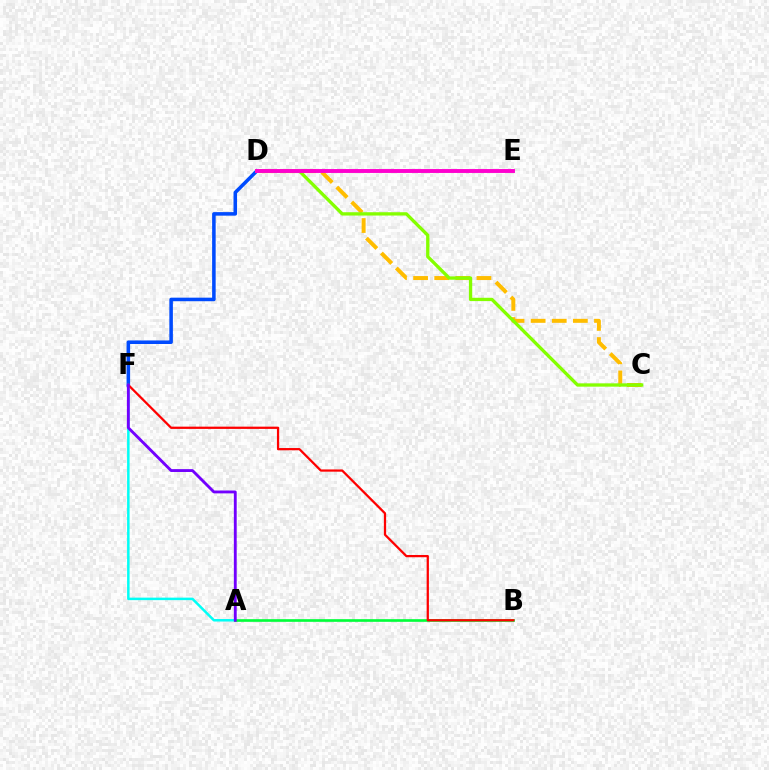{('D', 'F'): [{'color': '#004bff', 'line_style': 'solid', 'thickness': 2.55}], ('C', 'D'): [{'color': '#ffbd00', 'line_style': 'dashed', 'thickness': 2.87}, {'color': '#84ff00', 'line_style': 'solid', 'thickness': 2.39}], ('A', 'F'): [{'color': '#00fff6', 'line_style': 'solid', 'thickness': 1.8}, {'color': '#7200ff', 'line_style': 'solid', 'thickness': 2.05}], ('D', 'E'): [{'color': '#ff00cf', 'line_style': 'solid', 'thickness': 2.81}], ('A', 'B'): [{'color': '#00ff39', 'line_style': 'solid', 'thickness': 1.91}], ('B', 'F'): [{'color': '#ff0000', 'line_style': 'solid', 'thickness': 1.62}]}